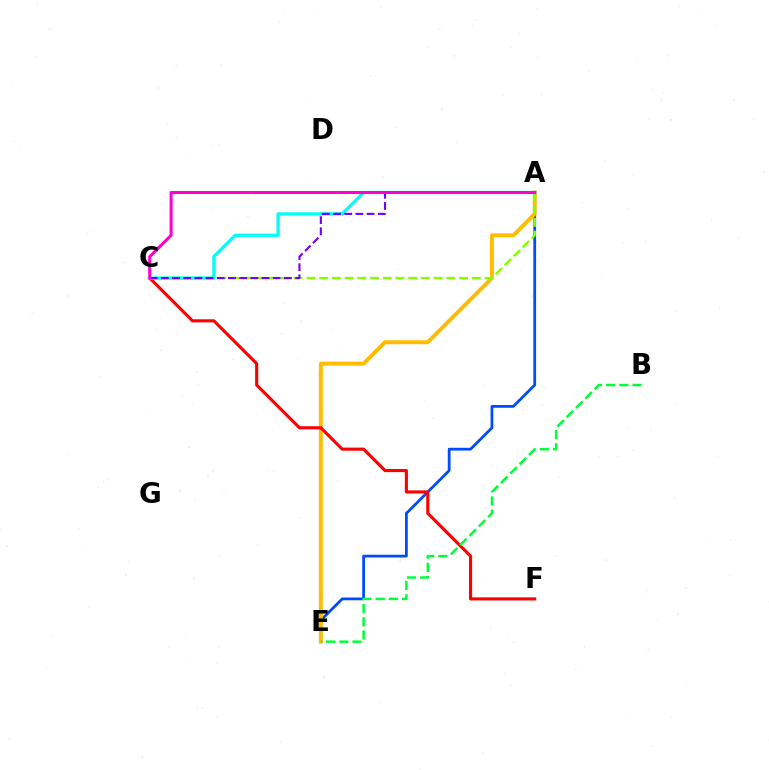{('A', 'E'): [{'color': '#004bff', 'line_style': 'solid', 'thickness': 2.0}, {'color': '#ffbd00', 'line_style': 'solid', 'thickness': 2.84}], ('A', 'C'): [{'color': '#84ff00', 'line_style': 'dashed', 'thickness': 1.73}, {'color': '#00fff6', 'line_style': 'solid', 'thickness': 2.34}, {'color': '#7200ff', 'line_style': 'dashed', 'thickness': 1.52}, {'color': '#ff00cf', 'line_style': 'solid', 'thickness': 2.18}], ('C', 'F'): [{'color': '#ff0000', 'line_style': 'solid', 'thickness': 2.23}], ('B', 'E'): [{'color': '#00ff39', 'line_style': 'dashed', 'thickness': 1.79}]}